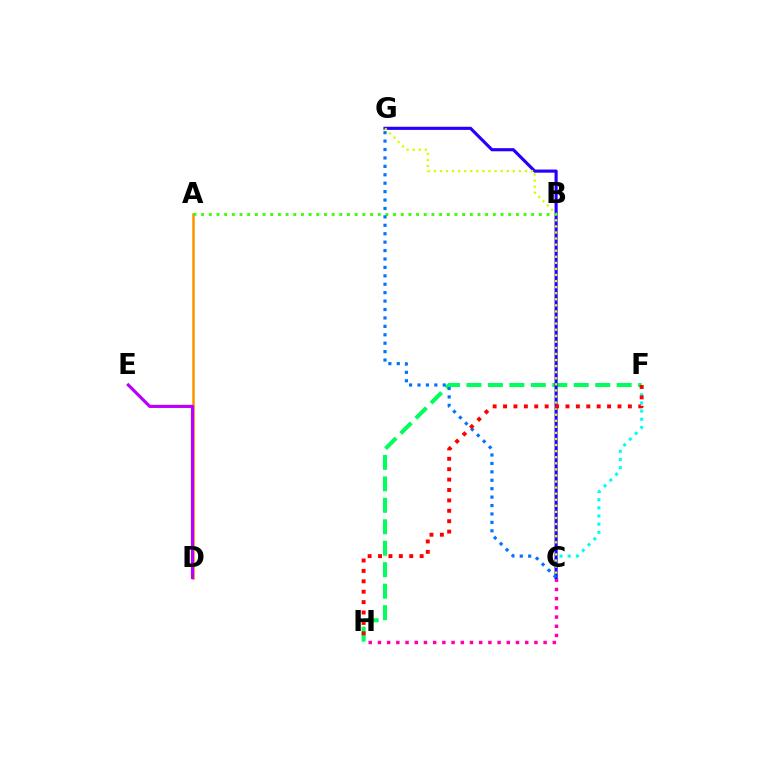{('F', 'H'): [{'color': '#00ff5c', 'line_style': 'dashed', 'thickness': 2.92}, {'color': '#ff0000', 'line_style': 'dotted', 'thickness': 2.83}], ('C', 'H'): [{'color': '#ff00ac', 'line_style': 'dotted', 'thickness': 2.5}], ('C', 'F'): [{'color': '#00fff6', 'line_style': 'dotted', 'thickness': 2.22}], ('A', 'D'): [{'color': '#ff9400', 'line_style': 'solid', 'thickness': 1.84}], ('D', 'E'): [{'color': '#b900ff', 'line_style': 'solid', 'thickness': 2.27}], ('C', 'G'): [{'color': '#2500ff', 'line_style': 'solid', 'thickness': 2.25}, {'color': '#d1ff00', 'line_style': 'dotted', 'thickness': 1.65}, {'color': '#0074ff', 'line_style': 'dotted', 'thickness': 2.29}], ('A', 'B'): [{'color': '#3dff00', 'line_style': 'dotted', 'thickness': 2.09}]}